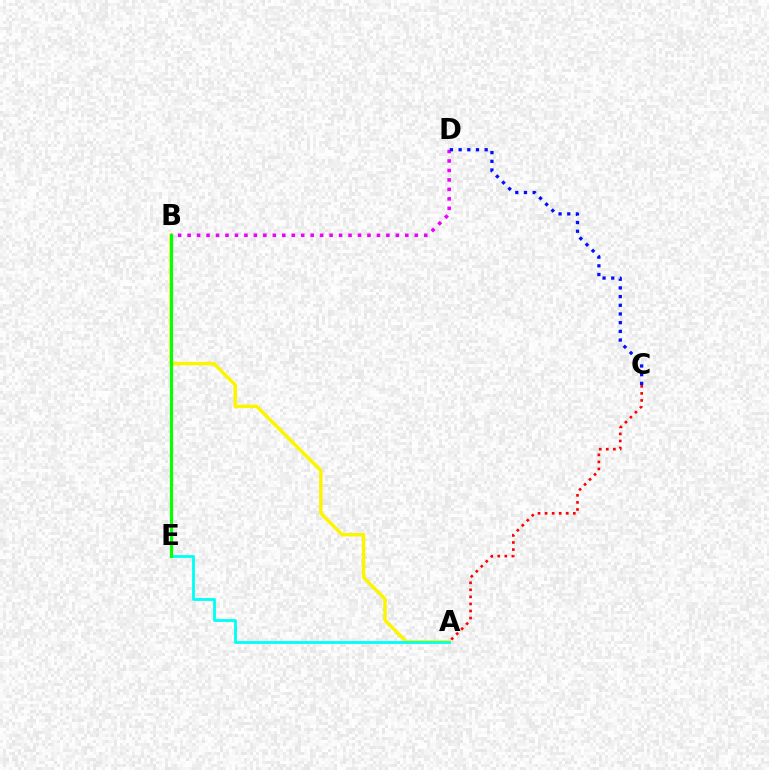{('A', 'B'): [{'color': '#fcf500', 'line_style': 'solid', 'thickness': 2.5}], ('B', 'D'): [{'color': '#ee00ff', 'line_style': 'dotted', 'thickness': 2.57}], ('A', 'C'): [{'color': '#ff0000', 'line_style': 'dotted', 'thickness': 1.92}], ('A', 'E'): [{'color': '#00fff6', 'line_style': 'solid', 'thickness': 2.03}], ('B', 'E'): [{'color': '#08ff00', 'line_style': 'solid', 'thickness': 2.3}], ('C', 'D'): [{'color': '#0010ff', 'line_style': 'dotted', 'thickness': 2.36}]}